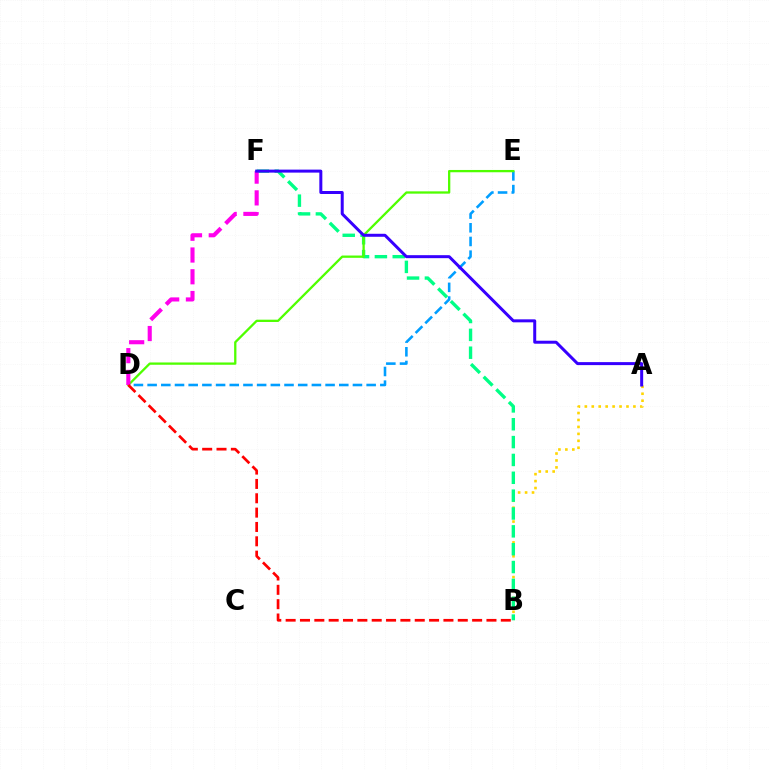{('A', 'B'): [{'color': '#ffd500', 'line_style': 'dotted', 'thickness': 1.89}], ('D', 'E'): [{'color': '#009eff', 'line_style': 'dashed', 'thickness': 1.86}, {'color': '#4fff00', 'line_style': 'solid', 'thickness': 1.65}], ('B', 'F'): [{'color': '#00ff86', 'line_style': 'dashed', 'thickness': 2.42}], ('D', 'F'): [{'color': '#ff00ed', 'line_style': 'dashed', 'thickness': 2.96}], ('A', 'F'): [{'color': '#3700ff', 'line_style': 'solid', 'thickness': 2.16}], ('B', 'D'): [{'color': '#ff0000', 'line_style': 'dashed', 'thickness': 1.95}]}